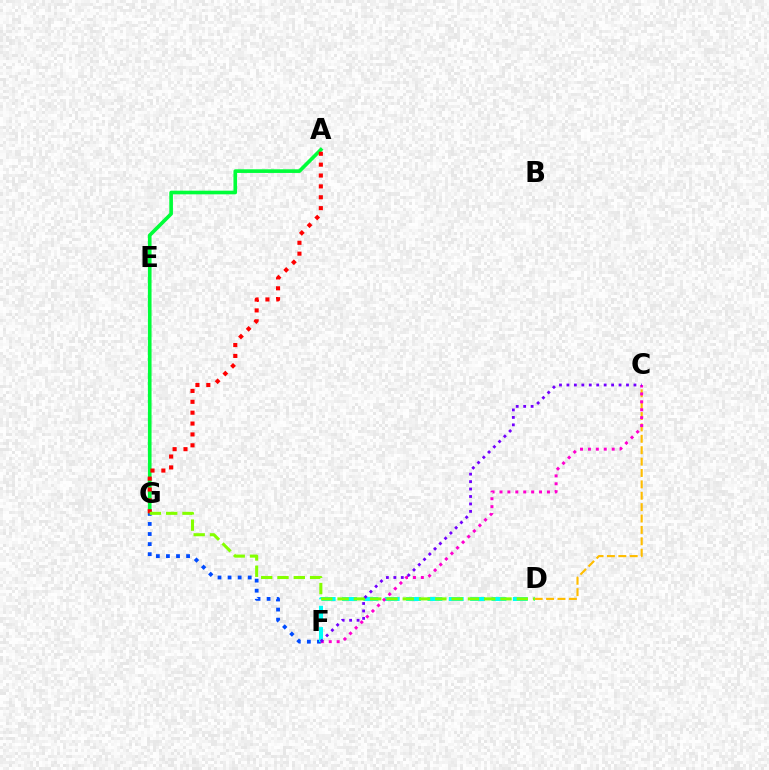{('A', 'G'): [{'color': '#00ff39', 'line_style': 'solid', 'thickness': 2.63}, {'color': '#ff0000', 'line_style': 'dotted', 'thickness': 2.95}], ('F', 'G'): [{'color': '#004bff', 'line_style': 'dotted', 'thickness': 2.74}], ('D', 'F'): [{'color': '#00fff6', 'line_style': 'dashed', 'thickness': 2.9}], ('C', 'D'): [{'color': '#ffbd00', 'line_style': 'dashed', 'thickness': 1.55}], ('D', 'G'): [{'color': '#84ff00', 'line_style': 'dashed', 'thickness': 2.21}], ('C', 'F'): [{'color': '#ff00cf', 'line_style': 'dotted', 'thickness': 2.15}, {'color': '#7200ff', 'line_style': 'dotted', 'thickness': 2.02}]}